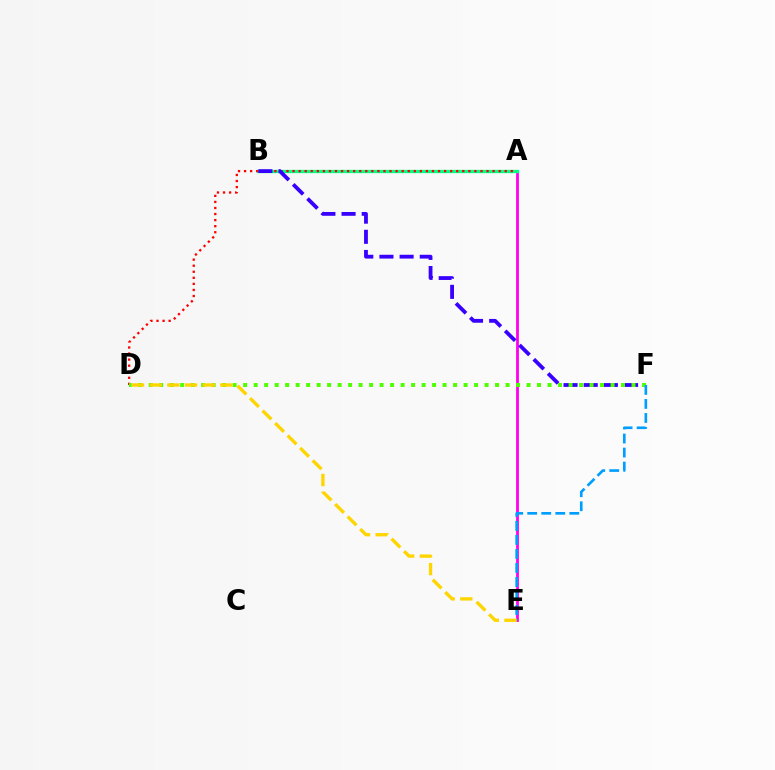{('A', 'E'): [{'color': '#ff00ed', 'line_style': 'solid', 'thickness': 2.01}], ('A', 'B'): [{'color': '#00ff86', 'line_style': 'solid', 'thickness': 2.38}], ('A', 'D'): [{'color': '#ff0000', 'line_style': 'dotted', 'thickness': 1.65}], ('B', 'F'): [{'color': '#3700ff', 'line_style': 'dashed', 'thickness': 2.74}], ('D', 'F'): [{'color': '#4fff00', 'line_style': 'dotted', 'thickness': 2.85}], ('E', 'F'): [{'color': '#009eff', 'line_style': 'dashed', 'thickness': 1.91}], ('D', 'E'): [{'color': '#ffd500', 'line_style': 'dashed', 'thickness': 2.4}]}